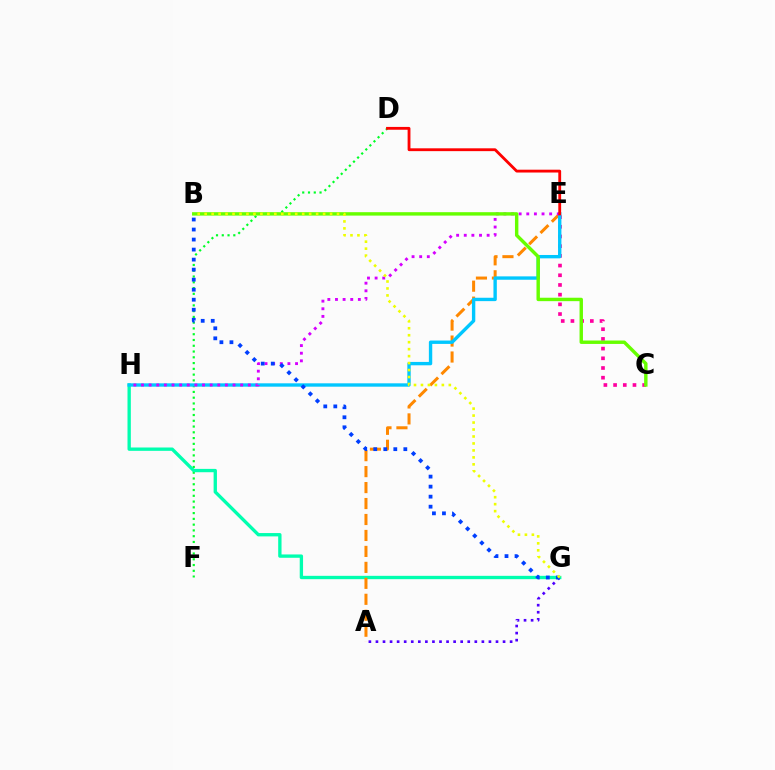{('C', 'E'): [{'color': '#ff00a0', 'line_style': 'dotted', 'thickness': 2.63}], ('A', 'G'): [{'color': '#4f00ff', 'line_style': 'dotted', 'thickness': 1.92}], ('D', 'F'): [{'color': '#00ff27', 'line_style': 'dotted', 'thickness': 1.57}], ('G', 'H'): [{'color': '#00ffaf', 'line_style': 'solid', 'thickness': 2.4}], ('A', 'E'): [{'color': '#ff8800', 'line_style': 'dashed', 'thickness': 2.17}], ('E', 'H'): [{'color': '#00c7ff', 'line_style': 'solid', 'thickness': 2.43}, {'color': '#d600ff', 'line_style': 'dotted', 'thickness': 2.07}], ('B', 'C'): [{'color': '#66ff00', 'line_style': 'solid', 'thickness': 2.46}], ('B', 'G'): [{'color': '#003fff', 'line_style': 'dotted', 'thickness': 2.72}, {'color': '#eeff00', 'line_style': 'dotted', 'thickness': 1.89}], ('D', 'E'): [{'color': '#ff0000', 'line_style': 'solid', 'thickness': 2.04}]}